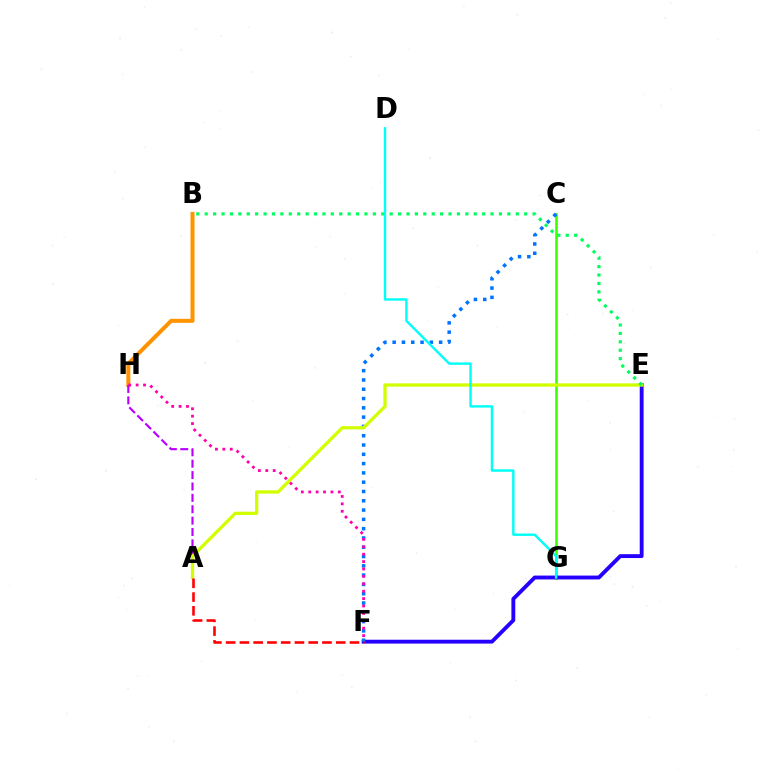{('C', 'G'): [{'color': '#3dff00', 'line_style': 'solid', 'thickness': 1.86}], ('E', 'F'): [{'color': '#2500ff', 'line_style': 'solid', 'thickness': 2.78}], ('C', 'F'): [{'color': '#0074ff', 'line_style': 'dotted', 'thickness': 2.53}], ('B', 'H'): [{'color': '#ff9400', 'line_style': 'solid', 'thickness': 2.87}], ('A', 'H'): [{'color': '#b900ff', 'line_style': 'dashed', 'thickness': 1.55}], ('A', 'E'): [{'color': '#d1ff00', 'line_style': 'solid', 'thickness': 2.37}], ('B', 'E'): [{'color': '#00ff5c', 'line_style': 'dotted', 'thickness': 2.28}], ('D', 'G'): [{'color': '#00fff6', 'line_style': 'solid', 'thickness': 1.74}], ('A', 'F'): [{'color': '#ff0000', 'line_style': 'dashed', 'thickness': 1.87}], ('F', 'H'): [{'color': '#ff00ac', 'line_style': 'dotted', 'thickness': 2.01}]}